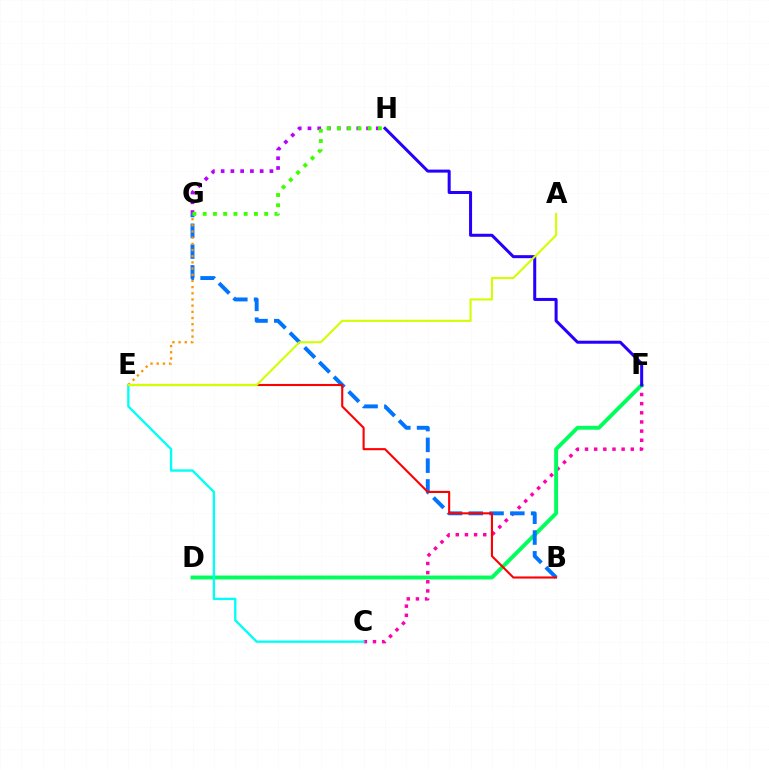{('C', 'F'): [{'color': '#ff00ac', 'line_style': 'dotted', 'thickness': 2.49}], ('D', 'F'): [{'color': '#00ff5c', 'line_style': 'solid', 'thickness': 2.81}], ('B', 'G'): [{'color': '#0074ff', 'line_style': 'dashed', 'thickness': 2.82}], ('F', 'H'): [{'color': '#2500ff', 'line_style': 'solid', 'thickness': 2.17}], ('B', 'E'): [{'color': '#ff0000', 'line_style': 'solid', 'thickness': 1.52}], ('E', 'G'): [{'color': '#ff9400', 'line_style': 'dotted', 'thickness': 1.68}], ('G', 'H'): [{'color': '#b900ff', 'line_style': 'dotted', 'thickness': 2.65}, {'color': '#3dff00', 'line_style': 'dotted', 'thickness': 2.78}], ('C', 'E'): [{'color': '#00fff6', 'line_style': 'solid', 'thickness': 1.68}], ('A', 'E'): [{'color': '#d1ff00', 'line_style': 'solid', 'thickness': 1.5}]}